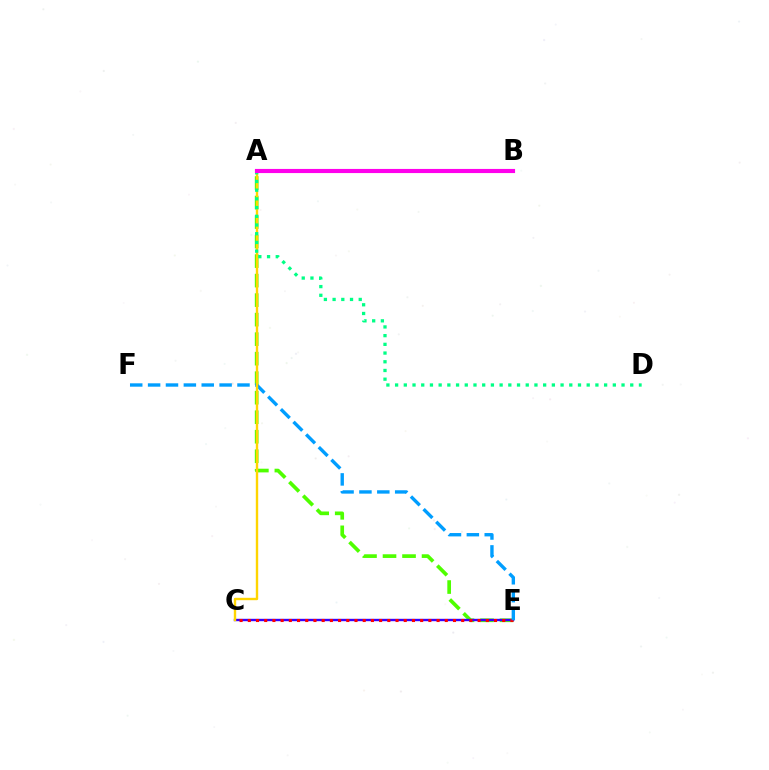{('A', 'E'): [{'color': '#4fff00', 'line_style': 'dashed', 'thickness': 2.65}], ('C', 'E'): [{'color': '#3700ff', 'line_style': 'solid', 'thickness': 1.72}, {'color': '#ff0000', 'line_style': 'dotted', 'thickness': 2.23}], ('E', 'F'): [{'color': '#009eff', 'line_style': 'dashed', 'thickness': 2.43}], ('A', 'C'): [{'color': '#ffd500', 'line_style': 'solid', 'thickness': 1.72}], ('A', 'D'): [{'color': '#00ff86', 'line_style': 'dotted', 'thickness': 2.37}], ('A', 'B'): [{'color': '#ff00ed', 'line_style': 'solid', 'thickness': 2.98}]}